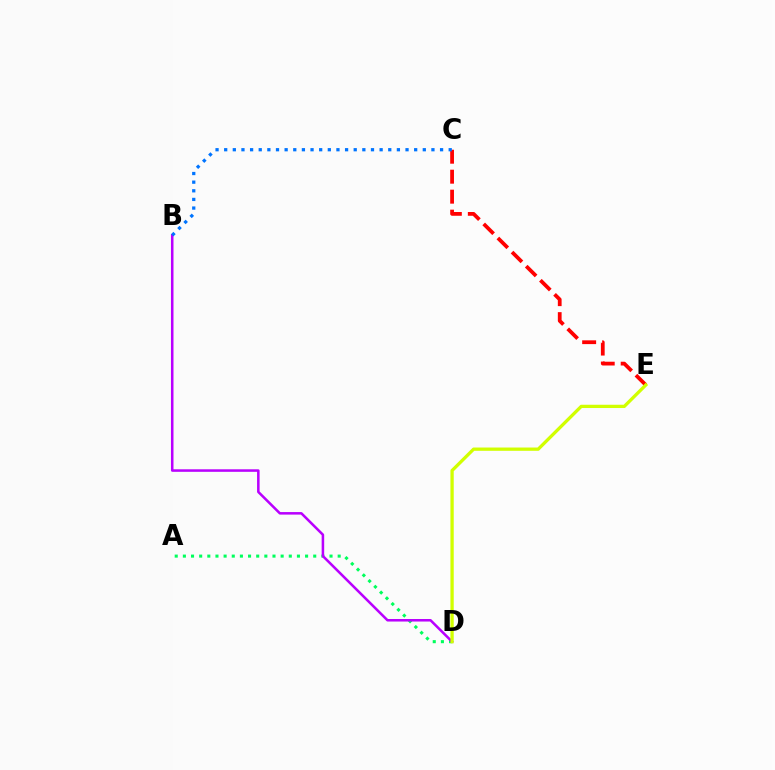{('C', 'E'): [{'color': '#ff0000', 'line_style': 'dashed', 'thickness': 2.71}], ('A', 'D'): [{'color': '#00ff5c', 'line_style': 'dotted', 'thickness': 2.21}], ('B', 'D'): [{'color': '#b900ff', 'line_style': 'solid', 'thickness': 1.82}], ('D', 'E'): [{'color': '#d1ff00', 'line_style': 'solid', 'thickness': 2.36}], ('B', 'C'): [{'color': '#0074ff', 'line_style': 'dotted', 'thickness': 2.35}]}